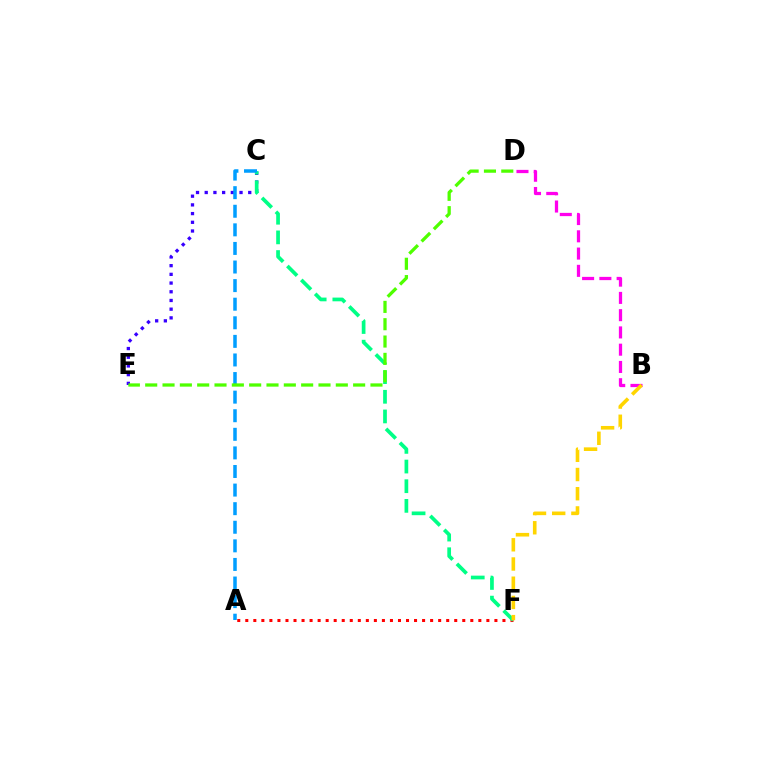{('C', 'E'): [{'color': '#3700ff', 'line_style': 'dotted', 'thickness': 2.36}], ('A', 'F'): [{'color': '#ff0000', 'line_style': 'dotted', 'thickness': 2.18}], ('C', 'F'): [{'color': '#00ff86', 'line_style': 'dashed', 'thickness': 2.67}], ('B', 'D'): [{'color': '#ff00ed', 'line_style': 'dashed', 'thickness': 2.35}], ('A', 'C'): [{'color': '#009eff', 'line_style': 'dashed', 'thickness': 2.53}], ('B', 'F'): [{'color': '#ffd500', 'line_style': 'dashed', 'thickness': 2.61}], ('D', 'E'): [{'color': '#4fff00', 'line_style': 'dashed', 'thickness': 2.35}]}